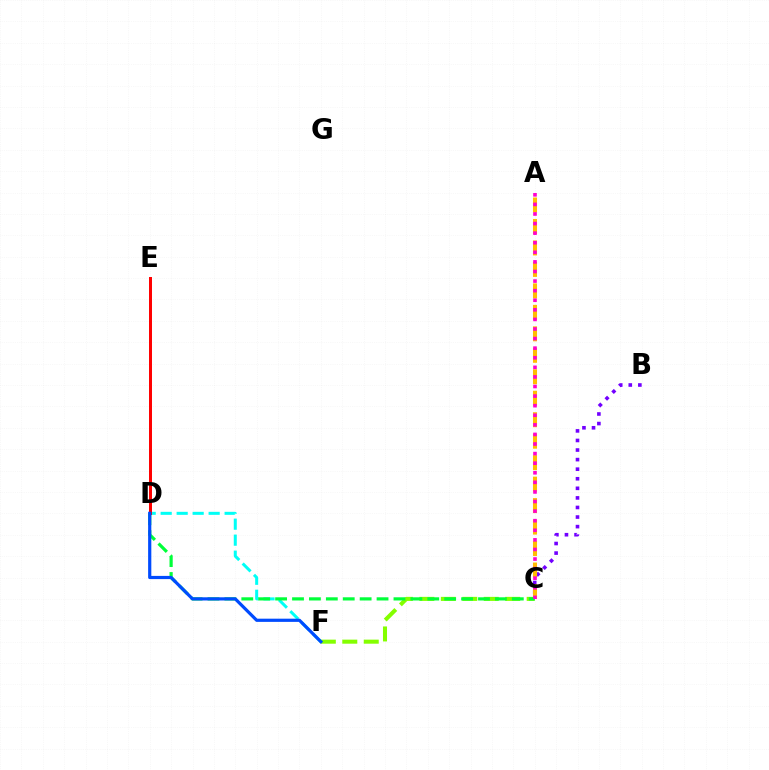{('B', 'C'): [{'color': '#7200ff', 'line_style': 'dotted', 'thickness': 2.6}], ('D', 'F'): [{'color': '#00fff6', 'line_style': 'dashed', 'thickness': 2.17}, {'color': '#004bff', 'line_style': 'solid', 'thickness': 2.3}], ('A', 'C'): [{'color': '#ffbd00', 'line_style': 'dashed', 'thickness': 2.92}, {'color': '#ff00cf', 'line_style': 'dotted', 'thickness': 2.6}], ('C', 'F'): [{'color': '#84ff00', 'line_style': 'dashed', 'thickness': 2.92}], ('C', 'D'): [{'color': '#00ff39', 'line_style': 'dashed', 'thickness': 2.3}], ('D', 'E'): [{'color': '#ff0000', 'line_style': 'solid', 'thickness': 2.15}]}